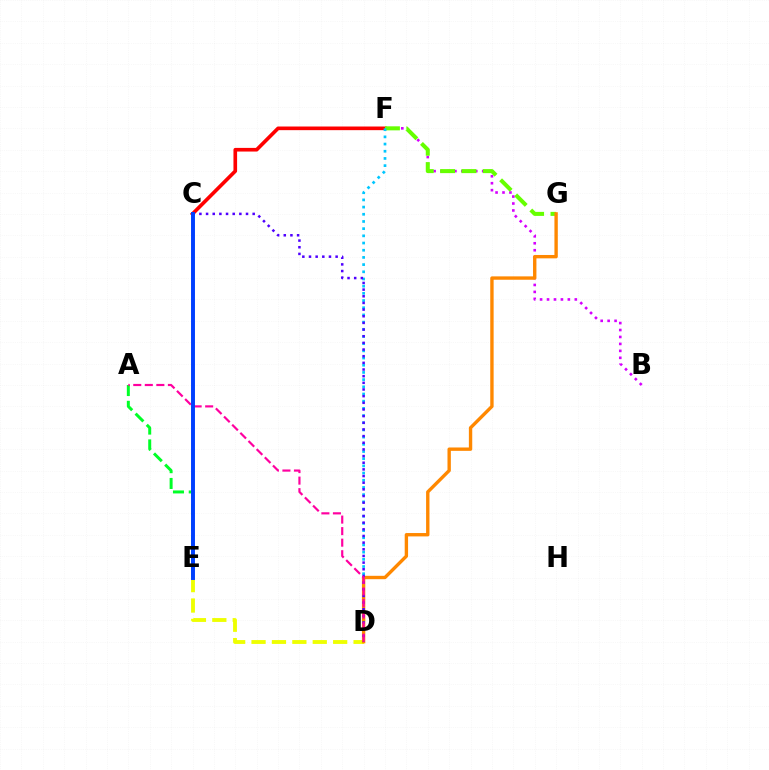{('C', 'F'): [{'color': '#ff0000', 'line_style': 'solid', 'thickness': 2.62}], ('B', 'F'): [{'color': '#d600ff', 'line_style': 'dotted', 'thickness': 1.89}], ('C', 'E'): [{'color': '#00ffaf', 'line_style': 'dotted', 'thickness': 1.64}, {'color': '#003fff', 'line_style': 'solid', 'thickness': 2.83}], ('F', 'G'): [{'color': '#66ff00', 'line_style': 'dashed', 'thickness': 2.9}], ('D', 'F'): [{'color': '#00c7ff', 'line_style': 'dotted', 'thickness': 1.95}], ('D', 'E'): [{'color': '#eeff00', 'line_style': 'dashed', 'thickness': 2.77}], ('D', 'G'): [{'color': '#ff8800', 'line_style': 'solid', 'thickness': 2.43}], ('C', 'D'): [{'color': '#4f00ff', 'line_style': 'dotted', 'thickness': 1.81}], ('A', 'E'): [{'color': '#00ff27', 'line_style': 'dashed', 'thickness': 2.15}], ('A', 'D'): [{'color': '#ff00a0', 'line_style': 'dashed', 'thickness': 1.57}]}